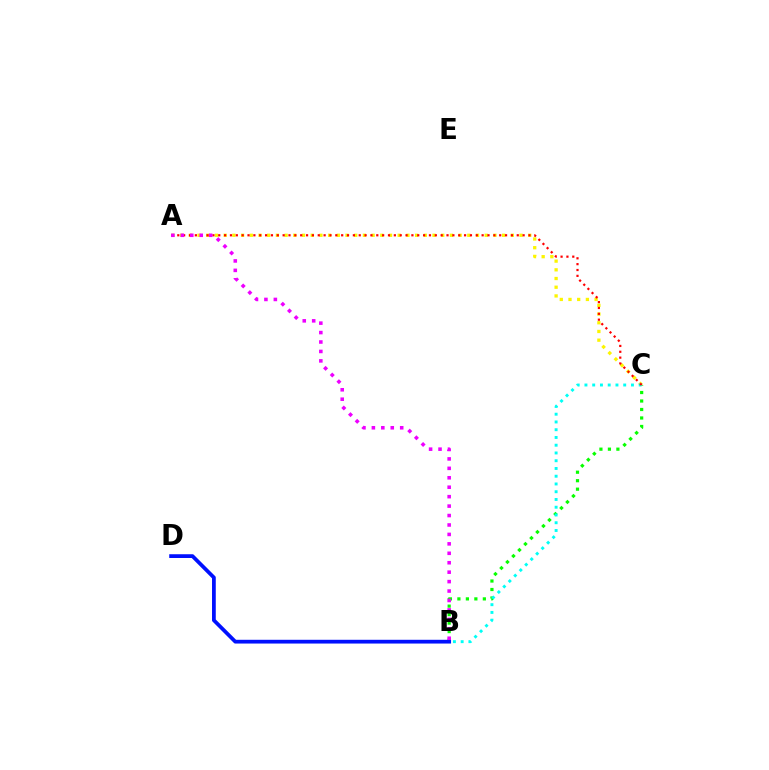{('B', 'C'): [{'color': '#08ff00', 'line_style': 'dotted', 'thickness': 2.31}, {'color': '#00fff6', 'line_style': 'dotted', 'thickness': 2.11}], ('A', 'C'): [{'color': '#fcf500', 'line_style': 'dotted', 'thickness': 2.36}, {'color': '#ff0000', 'line_style': 'dotted', 'thickness': 1.59}], ('B', 'D'): [{'color': '#0010ff', 'line_style': 'solid', 'thickness': 2.71}], ('A', 'B'): [{'color': '#ee00ff', 'line_style': 'dotted', 'thickness': 2.56}]}